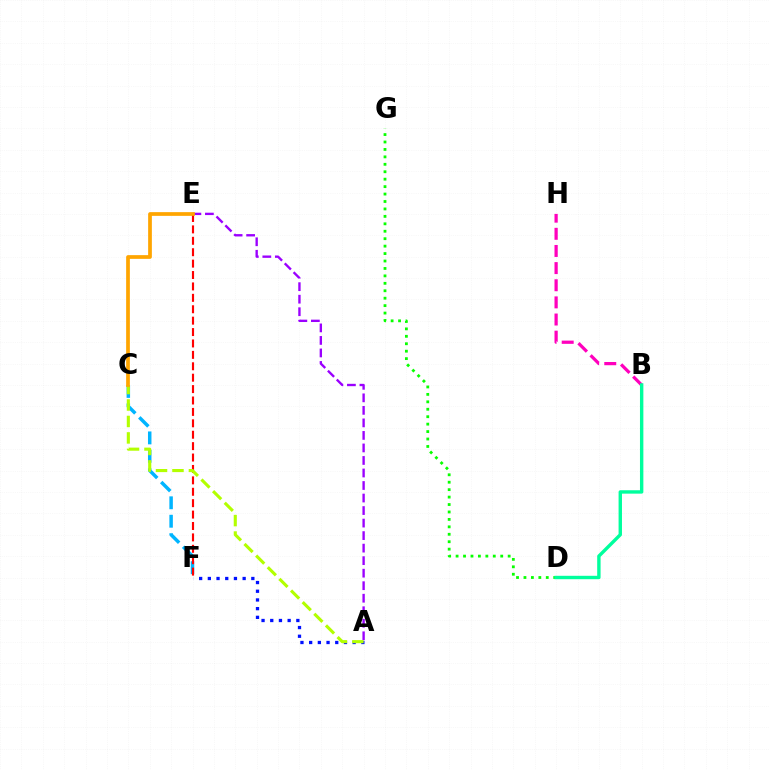{('C', 'F'): [{'color': '#00b5ff', 'line_style': 'dashed', 'thickness': 2.51}], ('B', 'H'): [{'color': '#ff00bd', 'line_style': 'dashed', 'thickness': 2.33}], ('A', 'F'): [{'color': '#0010ff', 'line_style': 'dotted', 'thickness': 2.36}], ('E', 'F'): [{'color': '#ff0000', 'line_style': 'dashed', 'thickness': 1.55}], ('A', 'E'): [{'color': '#9b00ff', 'line_style': 'dashed', 'thickness': 1.7}], ('A', 'C'): [{'color': '#b3ff00', 'line_style': 'dashed', 'thickness': 2.24}], ('C', 'E'): [{'color': '#ffa500', 'line_style': 'solid', 'thickness': 2.68}], ('D', 'G'): [{'color': '#08ff00', 'line_style': 'dotted', 'thickness': 2.02}], ('B', 'D'): [{'color': '#00ff9d', 'line_style': 'solid', 'thickness': 2.45}]}